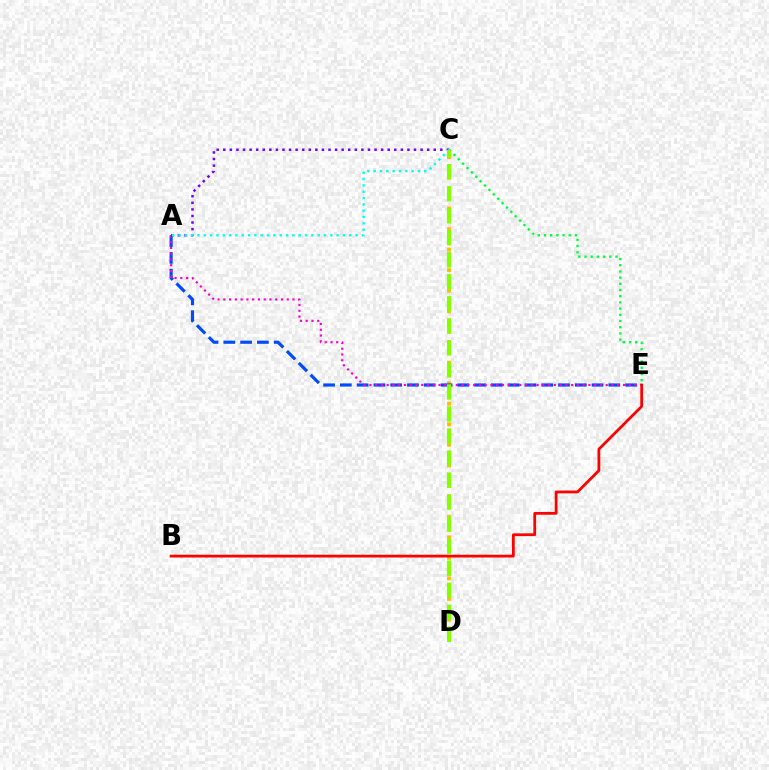{('C', 'D'): [{'color': '#ffbd00', 'line_style': 'dotted', 'thickness': 2.79}, {'color': '#84ff00', 'line_style': 'dashed', 'thickness': 2.99}], ('A', 'E'): [{'color': '#004bff', 'line_style': 'dashed', 'thickness': 2.28}, {'color': '#ff00cf', 'line_style': 'dotted', 'thickness': 1.57}], ('A', 'C'): [{'color': '#7200ff', 'line_style': 'dotted', 'thickness': 1.79}, {'color': '#00fff6', 'line_style': 'dotted', 'thickness': 1.72}], ('B', 'E'): [{'color': '#ff0000', 'line_style': 'solid', 'thickness': 2.0}], ('C', 'E'): [{'color': '#00ff39', 'line_style': 'dotted', 'thickness': 1.68}]}